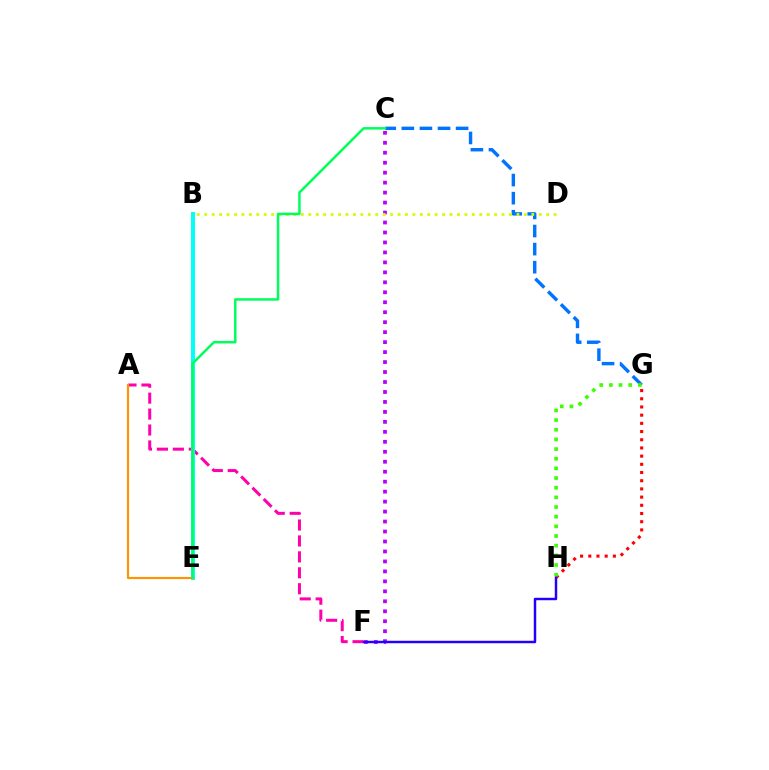{('G', 'H'): [{'color': '#ff0000', 'line_style': 'dotted', 'thickness': 2.23}, {'color': '#3dff00', 'line_style': 'dotted', 'thickness': 2.63}], ('C', 'F'): [{'color': '#b900ff', 'line_style': 'dotted', 'thickness': 2.71}], ('C', 'G'): [{'color': '#0074ff', 'line_style': 'dashed', 'thickness': 2.46}], ('A', 'F'): [{'color': '#ff00ac', 'line_style': 'dashed', 'thickness': 2.16}], ('B', 'E'): [{'color': '#00fff6', 'line_style': 'solid', 'thickness': 2.87}], ('A', 'E'): [{'color': '#ff9400', 'line_style': 'solid', 'thickness': 1.55}], ('F', 'H'): [{'color': '#2500ff', 'line_style': 'solid', 'thickness': 1.77}], ('B', 'D'): [{'color': '#d1ff00', 'line_style': 'dotted', 'thickness': 2.02}], ('C', 'E'): [{'color': '#00ff5c', 'line_style': 'solid', 'thickness': 1.8}]}